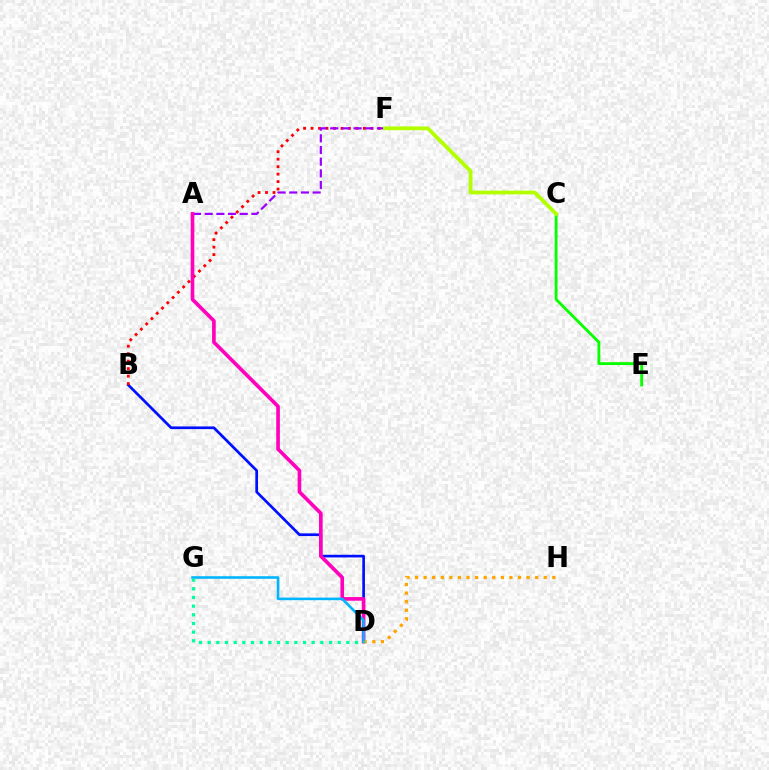{('C', 'E'): [{'color': '#08ff00', 'line_style': 'solid', 'thickness': 2.05}], ('B', 'D'): [{'color': '#0010ff', 'line_style': 'solid', 'thickness': 1.94}], ('B', 'F'): [{'color': '#ff0000', 'line_style': 'dotted', 'thickness': 2.03}], ('A', 'F'): [{'color': '#9b00ff', 'line_style': 'dashed', 'thickness': 1.59}], ('A', 'D'): [{'color': '#ff00bd', 'line_style': 'solid', 'thickness': 2.63}], ('D', 'H'): [{'color': '#ffa500', 'line_style': 'dotted', 'thickness': 2.33}], ('D', 'G'): [{'color': '#00b5ff', 'line_style': 'solid', 'thickness': 1.87}, {'color': '#00ff9d', 'line_style': 'dotted', 'thickness': 2.36}], ('C', 'F'): [{'color': '#b3ff00', 'line_style': 'solid', 'thickness': 2.73}]}